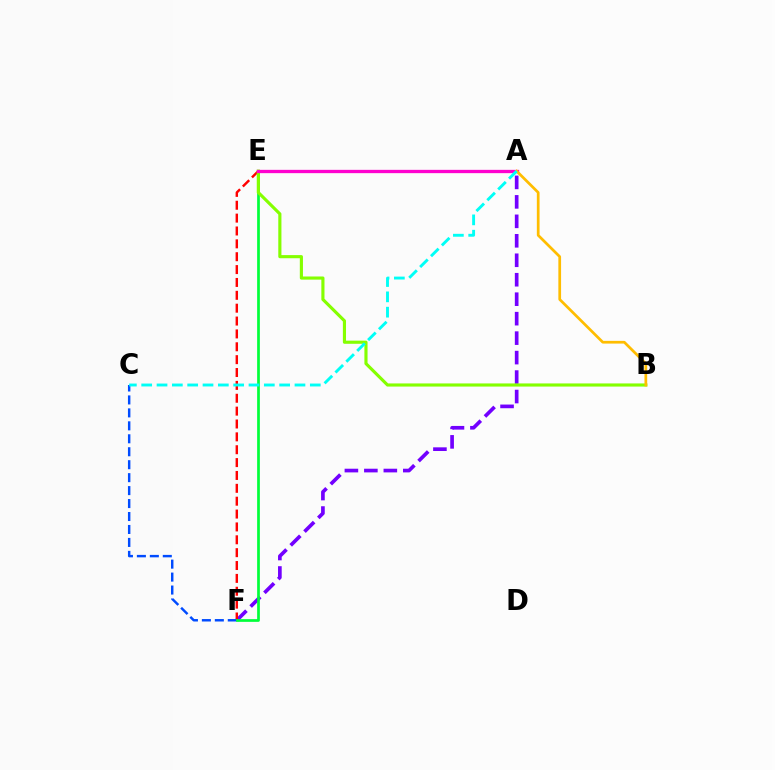{('A', 'F'): [{'color': '#7200ff', 'line_style': 'dashed', 'thickness': 2.64}], ('E', 'F'): [{'color': '#ff0000', 'line_style': 'dashed', 'thickness': 1.75}, {'color': '#00ff39', 'line_style': 'solid', 'thickness': 1.96}], ('C', 'F'): [{'color': '#004bff', 'line_style': 'dashed', 'thickness': 1.76}], ('B', 'E'): [{'color': '#84ff00', 'line_style': 'solid', 'thickness': 2.26}], ('A', 'E'): [{'color': '#ff00cf', 'line_style': 'solid', 'thickness': 2.38}], ('A', 'B'): [{'color': '#ffbd00', 'line_style': 'solid', 'thickness': 1.96}], ('A', 'C'): [{'color': '#00fff6', 'line_style': 'dashed', 'thickness': 2.08}]}